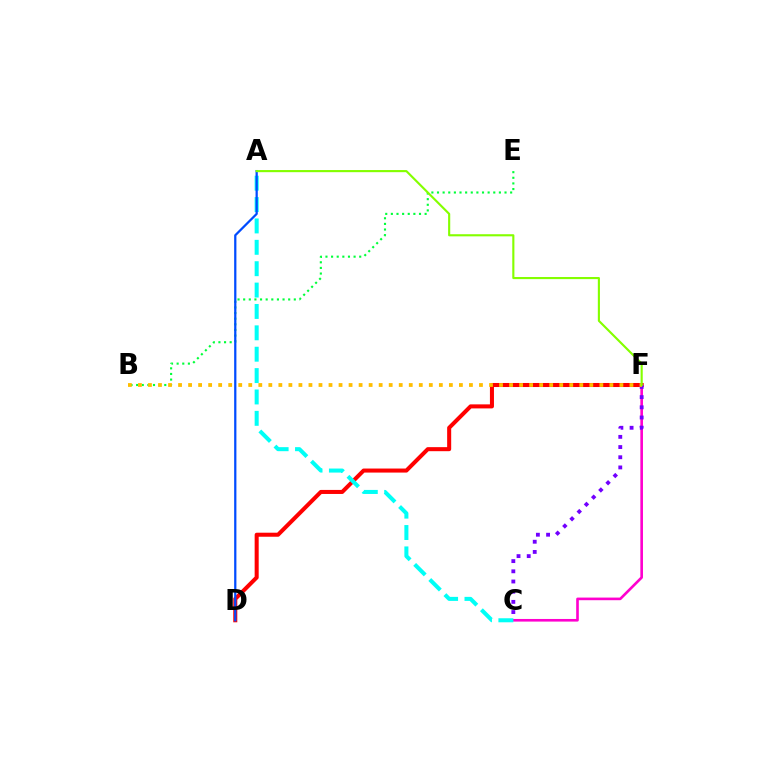{('C', 'F'): [{'color': '#ff00cf', 'line_style': 'solid', 'thickness': 1.89}, {'color': '#7200ff', 'line_style': 'dotted', 'thickness': 2.77}], ('D', 'F'): [{'color': '#ff0000', 'line_style': 'solid', 'thickness': 2.91}], ('B', 'E'): [{'color': '#00ff39', 'line_style': 'dotted', 'thickness': 1.53}], ('A', 'C'): [{'color': '#00fff6', 'line_style': 'dashed', 'thickness': 2.9}], ('A', 'D'): [{'color': '#004bff', 'line_style': 'solid', 'thickness': 1.62}], ('B', 'F'): [{'color': '#ffbd00', 'line_style': 'dotted', 'thickness': 2.73}], ('A', 'F'): [{'color': '#84ff00', 'line_style': 'solid', 'thickness': 1.53}]}